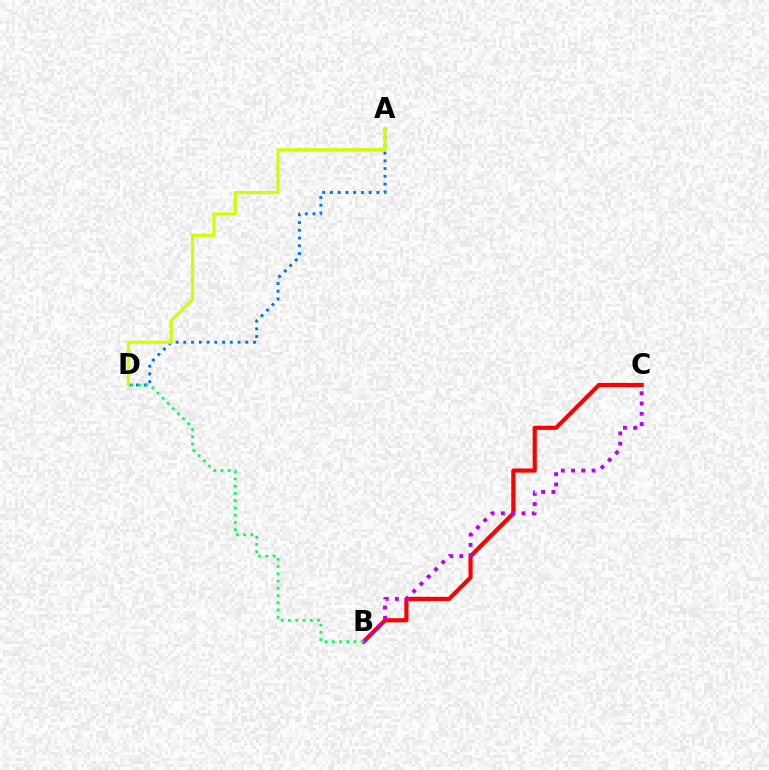{('B', 'C'): [{'color': '#ff0000', 'line_style': 'solid', 'thickness': 2.99}, {'color': '#b900ff', 'line_style': 'dotted', 'thickness': 2.79}], ('A', 'D'): [{'color': '#0074ff', 'line_style': 'dotted', 'thickness': 2.11}, {'color': '#d1ff00', 'line_style': 'solid', 'thickness': 2.26}], ('B', 'D'): [{'color': '#00ff5c', 'line_style': 'dotted', 'thickness': 1.97}]}